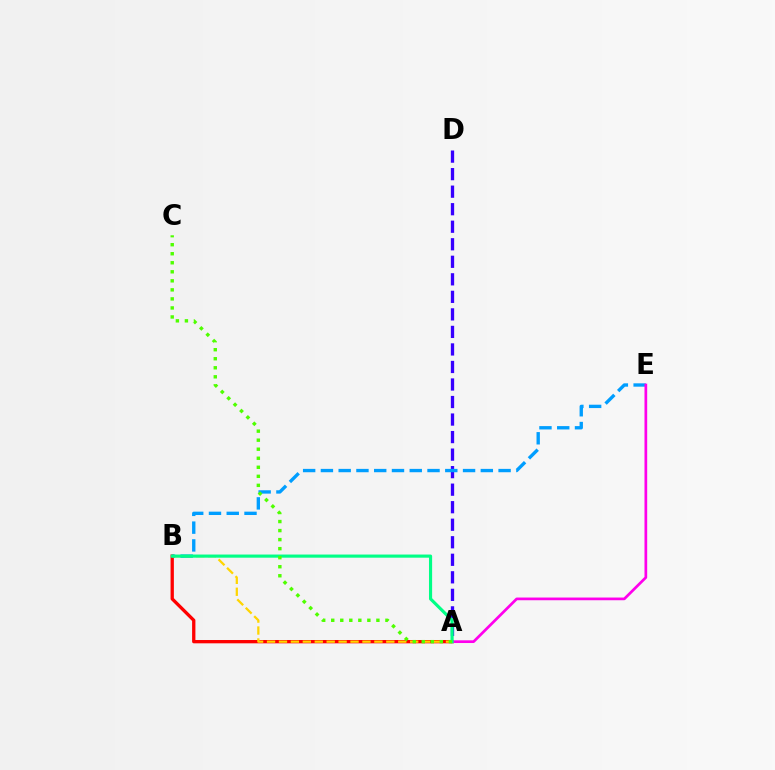{('A', 'B'): [{'color': '#ff0000', 'line_style': 'solid', 'thickness': 2.38}, {'color': '#ffd500', 'line_style': 'dashed', 'thickness': 1.62}, {'color': '#00ff86', 'line_style': 'solid', 'thickness': 2.26}], ('A', 'D'): [{'color': '#3700ff', 'line_style': 'dashed', 'thickness': 2.38}], ('B', 'E'): [{'color': '#009eff', 'line_style': 'dashed', 'thickness': 2.41}], ('A', 'E'): [{'color': '#ff00ed', 'line_style': 'solid', 'thickness': 1.95}], ('A', 'C'): [{'color': '#4fff00', 'line_style': 'dotted', 'thickness': 2.45}]}